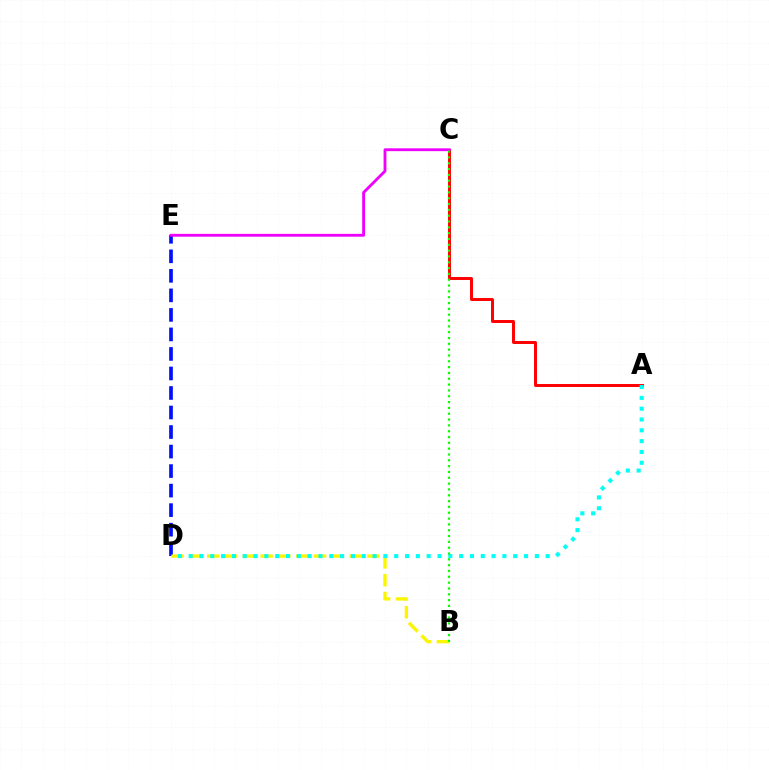{('A', 'C'): [{'color': '#ff0000', 'line_style': 'solid', 'thickness': 2.13}], ('D', 'E'): [{'color': '#0010ff', 'line_style': 'dashed', 'thickness': 2.65}], ('C', 'E'): [{'color': '#ee00ff', 'line_style': 'solid', 'thickness': 2.04}], ('B', 'D'): [{'color': '#fcf500', 'line_style': 'dashed', 'thickness': 2.42}], ('A', 'D'): [{'color': '#00fff6', 'line_style': 'dotted', 'thickness': 2.94}], ('B', 'C'): [{'color': '#08ff00', 'line_style': 'dotted', 'thickness': 1.58}]}